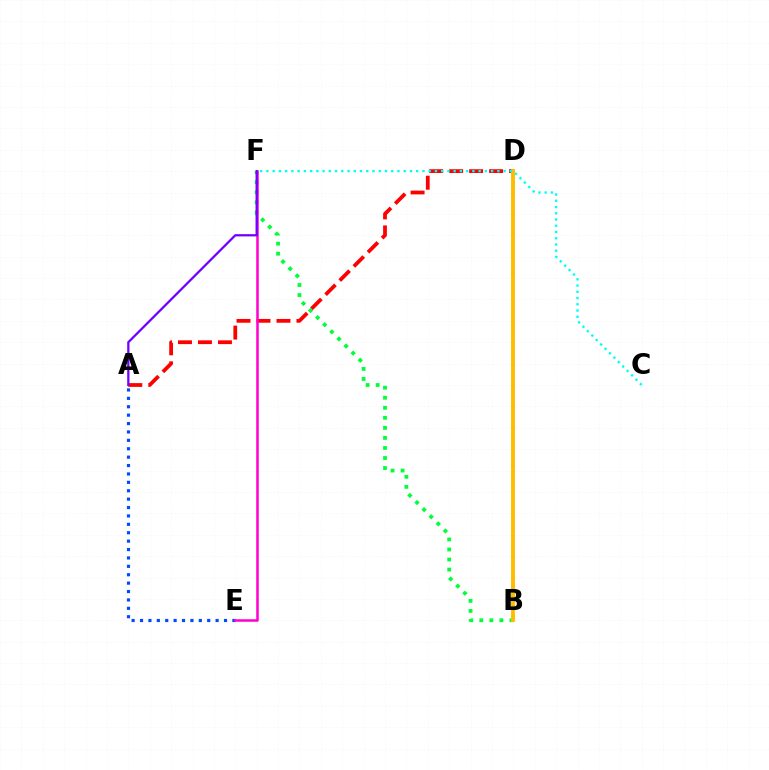{('B', 'D'): [{'color': '#84ff00', 'line_style': 'dotted', 'thickness': 2.75}, {'color': '#ffbd00', 'line_style': 'solid', 'thickness': 2.79}], ('A', 'D'): [{'color': '#ff0000', 'line_style': 'dashed', 'thickness': 2.71}], ('A', 'E'): [{'color': '#004bff', 'line_style': 'dotted', 'thickness': 2.28}], ('B', 'F'): [{'color': '#00ff39', 'line_style': 'dotted', 'thickness': 2.73}], ('E', 'F'): [{'color': '#ff00cf', 'line_style': 'solid', 'thickness': 1.81}], ('C', 'F'): [{'color': '#00fff6', 'line_style': 'dotted', 'thickness': 1.7}], ('A', 'F'): [{'color': '#7200ff', 'line_style': 'solid', 'thickness': 1.63}]}